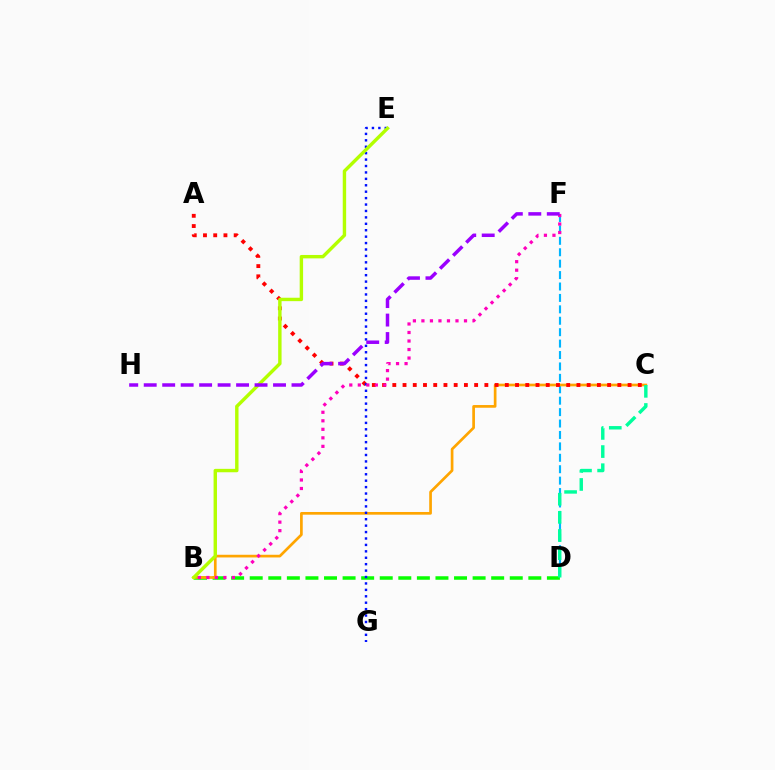{('B', 'D'): [{'color': '#08ff00', 'line_style': 'dashed', 'thickness': 2.52}], ('D', 'F'): [{'color': '#00b5ff', 'line_style': 'dashed', 'thickness': 1.55}], ('B', 'C'): [{'color': '#ffa500', 'line_style': 'solid', 'thickness': 1.94}], ('A', 'C'): [{'color': '#ff0000', 'line_style': 'dotted', 'thickness': 2.78}], ('E', 'G'): [{'color': '#0010ff', 'line_style': 'dotted', 'thickness': 1.74}], ('B', 'F'): [{'color': '#ff00bd', 'line_style': 'dotted', 'thickness': 2.31}], ('B', 'E'): [{'color': '#b3ff00', 'line_style': 'solid', 'thickness': 2.46}], ('F', 'H'): [{'color': '#9b00ff', 'line_style': 'dashed', 'thickness': 2.51}], ('C', 'D'): [{'color': '#00ff9d', 'line_style': 'dashed', 'thickness': 2.46}]}